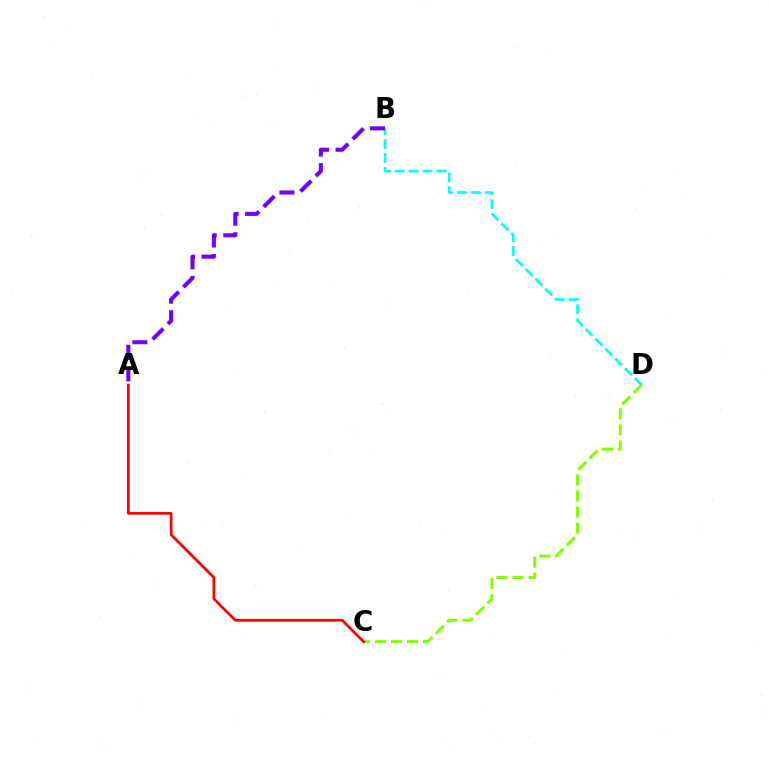{('C', 'D'): [{'color': '#84ff00', 'line_style': 'dashed', 'thickness': 2.18}], ('B', 'D'): [{'color': '#00fff6', 'line_style': 'dashed', 'thickness': 1.89}], ('A', 'B'): [{'color': '#7200ff', 'line_style': 'dashed', 'thickness': 2.93}], ('A', 'C'): [{'color': '#ff0000', 'line_style': 'solid', 'thickness': 1.97}]}